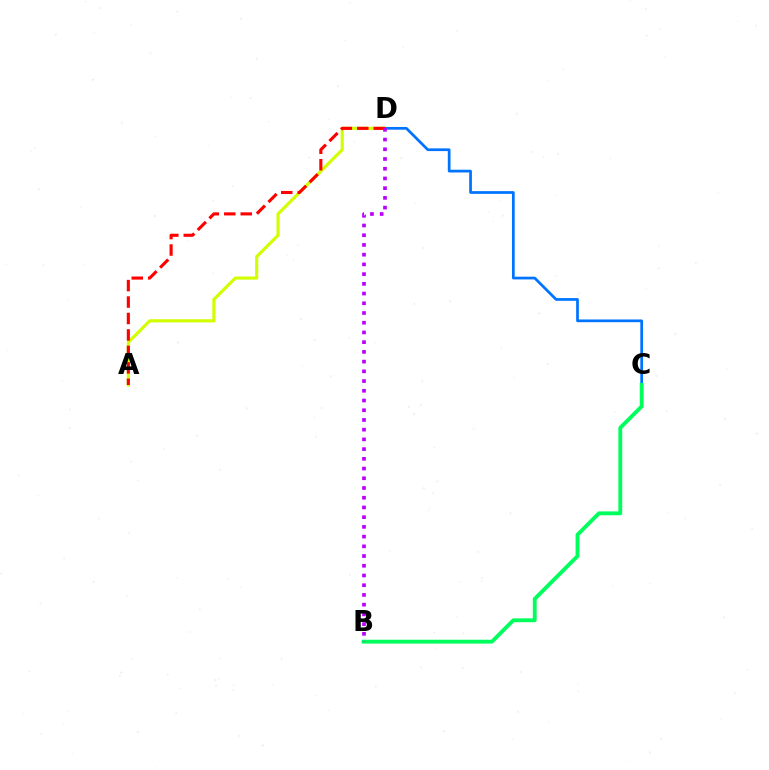{('A', 'D'): [{'color': '#d1ff00', 'line_style': 'solid', 'thickness': 2.27}, {'color': '#ff0000', 'line_style': 'dashed', 'thickness': 2.24}], ('C', 'D'): [{'color': '#0074ff', 'line_style': 'solid', 'thickness': 1.96}], ('B', 'C'): [{'color': '#00ff5c', 'line_style': 'solid', 'thickness': 2.77}], ('B', 'D'): [{'color': '#b900ff', 'line_style': 'dotted', 'thickness': 2.64}]}